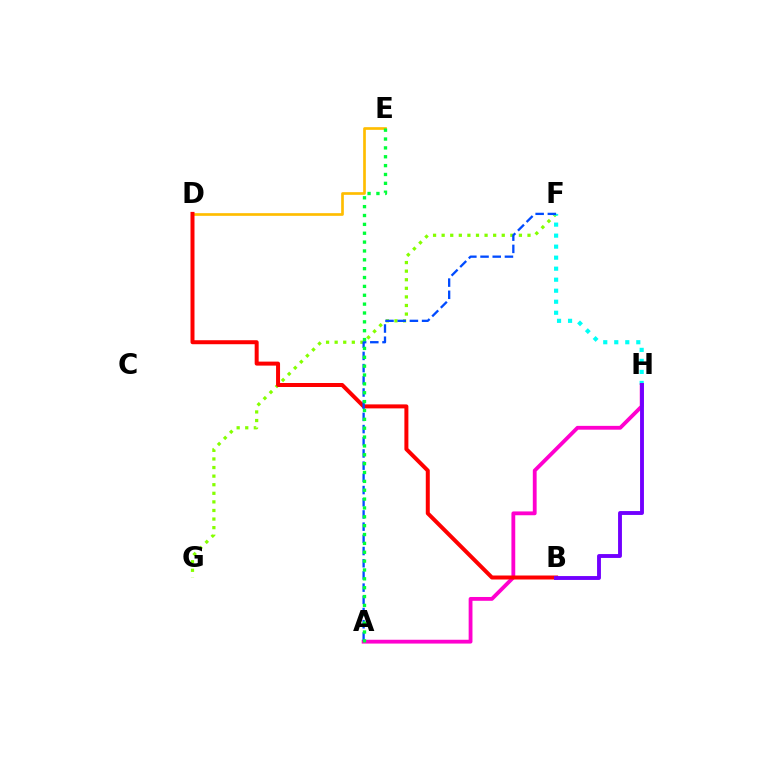{('D', 'E'): [{'color': '#ffbd00', 'line_style': 'solid', 'thickness': 1.93}], ('F', 'G'): [{'color': '#84ff00', 'line_style': 'dotted', 'thickness': 2.33}], ('F', 'H'): [{'color': '#00fff6', 'line_style': 'dotted', 'thickness': 2.99}], ('A', 'H'): [{'color': '#ff00cf', 'line_style': 'solid', 'thickness': 2.75}], ('B', 'D'): [{'color': '#ff0000', 'line_style': 'solid', 'thickness': 2.88}], ('A', 'F'): [{'color': '#004bff', 'line_style': 'dashed', 'thickness': 1.66}], ('A', 'E'): [{'color': '#00ff39', 'line_style': 'dotted', 'thickness': 2.41}], ('B', 'H'): [{'color': '#7200ff', 'line_style': 'solid', 'thickness': 2.79}]}